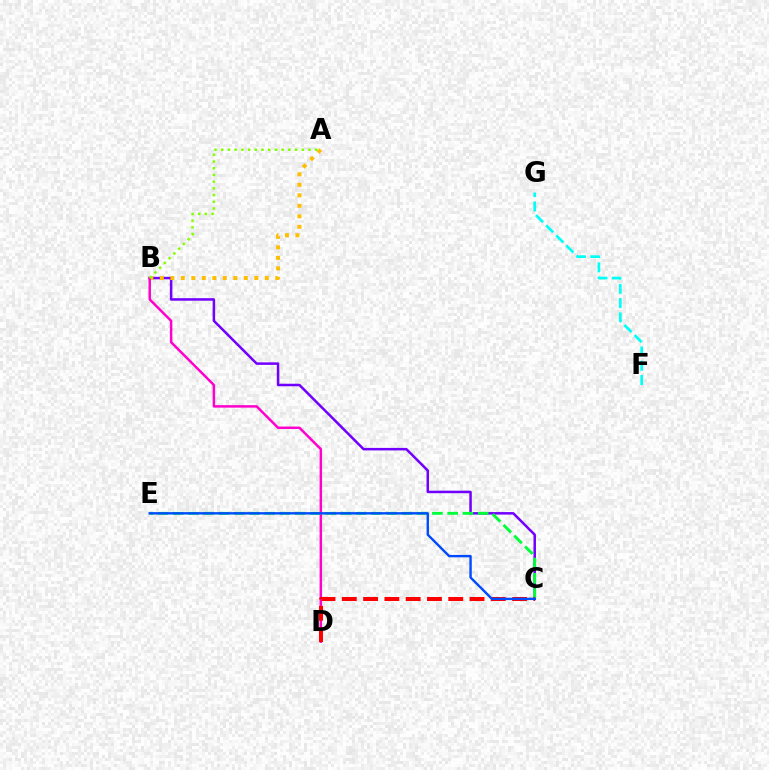{('B', 'C'): [{'color': '#7200ff', 'line_style': 'solid', 'thickness': 1.81}], ('A', 'B'): [{'color': '#ffbd00', 'line_style': 'dotted', 'thickness': 2.85}, {'color': '#84ff00', 'line_style': 'dotted', 'thickness': 1.82}], ('B', 'D'): [{'color': '#ff00cf', 'line_style': 'solid', 'thickness': 1.78}], ('C', 'E'): [{'color': '#00ff39', 'line_style': 'dashed', 'thickness': 2.07}, {'color': '#004bff', 'line_style': 'solid', 'thickness': 1.72}], ('C', 'D'): [{'color': '#ff0000', 'line_style': 'dashed', 'thickness': 2.89}], ('F', 'G'): [{'color': '#00fff6', 'line_style': 'dashed', 'thickness': 1.94}]}